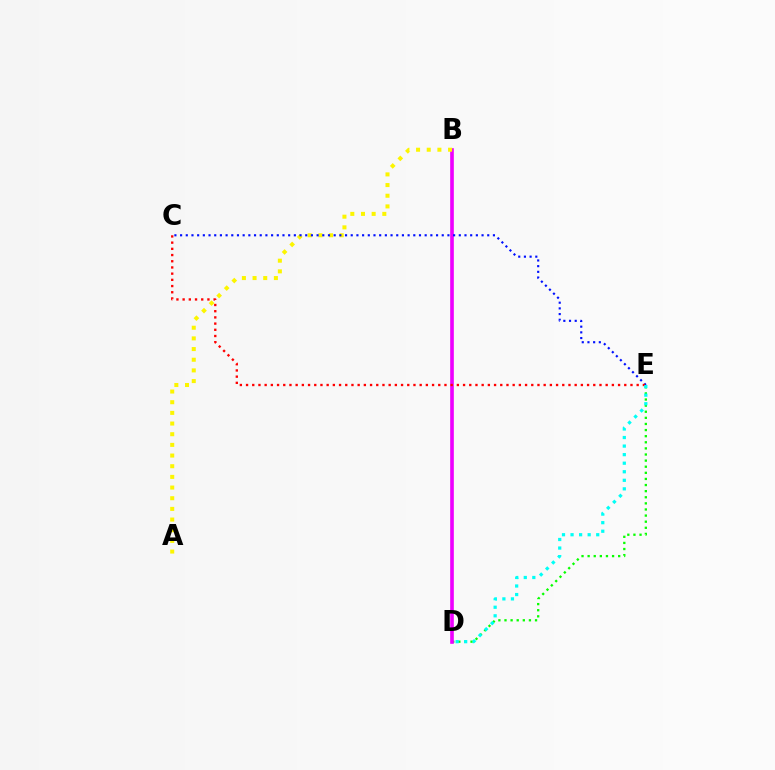{('D', 'E'): [{'color': '#08ff00', 'line_style': 'dotted', 'thickness': 1.66}, {'color': '#00fff6', 'line_style': 'dotted', 'thickness': 2.32}], ('B', 'D'): [{'color': '#ee00ff', 'line_style': 'solid', 'thickness': 2.62}], ('A', 'B'): [{'color': '#fcf500', 'line_style': 'dotted', 'thickness': 2.9}], ('C', 'E'): [{'color': '#0010ff', 'line_style': 'dotted', 'thickness': 1.55}, {'color': '#ff0000', 'line_style': 'dotted', 'thickness': 1.68}]}